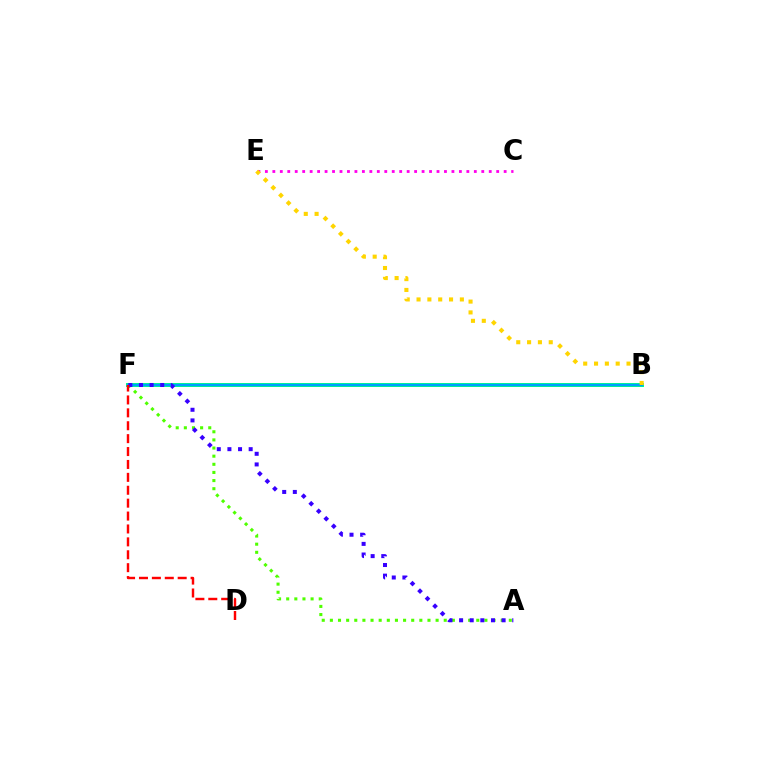{('C', 'E'): [{'color': '#ff00ed', 'line_style': 'dotted', 'thickness': 2.03}], ('A', 'F'): [{'color': '#4fff00', 'line_style': 'dotted', 'thickness': 2.21}, {'color': '#3700ff', 'line_style': 'dotted', 'thickness': 2.89}], ('B', 'F'): [{'color': '#00ff86', 'line_style': 'solid', 'thickness': 2.89}, {'color': '#009eff', 'line_style': 'solid', 'thickness': 1.69}], ('B', 'E'): [{'color': '#ffd500', 'line_style': 'dotted', 'thickness': 2.94}], ('D', 'F'): [{'color': '#ff0000', 'line_style': 'dashed', 'thickness': 1.75}]}